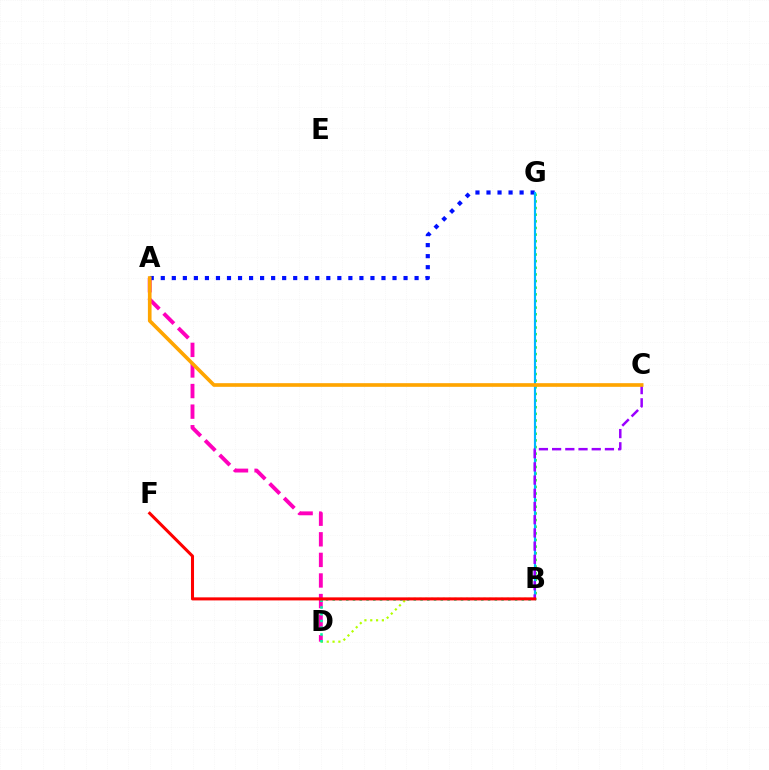{('B', 'D'): [{'color': '#b3ff00', 'line_style': 'dotted', 'thickness': 1.58}, {'color': '#00ff9d', 'line_style': 'dotted', 'thickness': 1.83}], ('A', 'D'): [{'color': '#ff00bd', 'line_style': 'dashed', 'thickness': 2.8}], ('B', 'G'): [{'color': '#08ff00', 'line_style': 'dotted', 'thickness': 1.8}, {'color': '#00b5ff', 'line_style': 'solid', 'thickness': 1.57}], ('A', 'G'): [{'color': '#0010ff', 'line_style': 'dotted', 'thickness': 3.0}], ('B', 'C'): [{'color': '#9b00ff', 'line_style': 'dashed', 'thickness': 1.79}], ('A', 'C'): [{'color': '#ffa500', 'line_style': 'solid', 'thickness': 2.62}], ('B', 'F'): [{'color': '#ff0000', 'line_style': 'solid', 'thickness': 2.2}]}